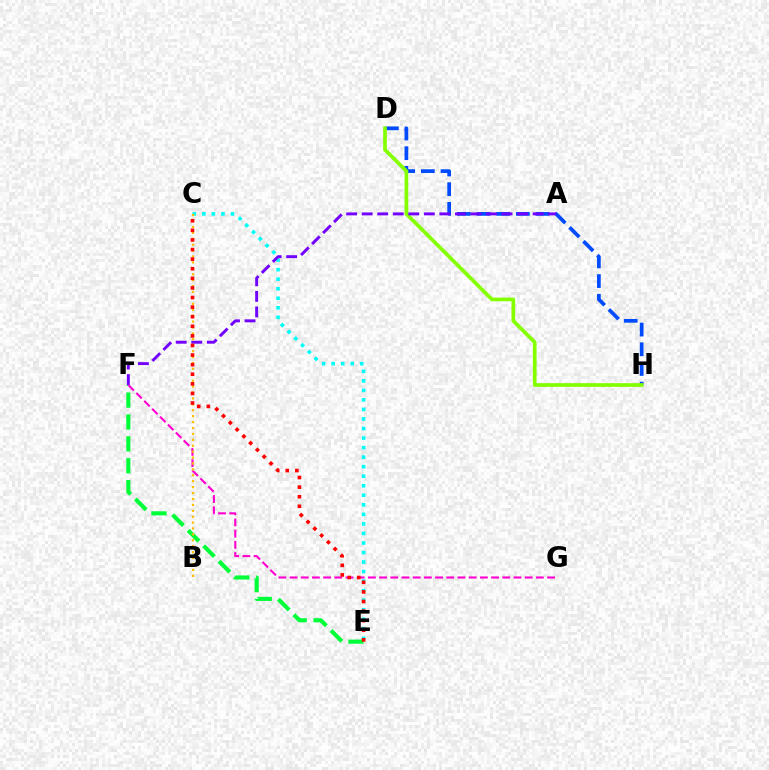{('C', 'E'): [{'color': '#00fff6', 'line_style': 'dotted', 'thickness': 2.59}, {'color': '#ff0000', 'line_style': 'dotted', 'thickness': 2.61}], ('D', 'H'): [{'color': '#004bff', 'line_style': 'dashed', 'thickness': 2.67}, {'color': '#84ff00', 'line_style': 'solid', 'thickness': 2.66}], ('E', 'F'): [{'color': '#00ff39', 'line_style': 'dashed', 'thickness': 2.97}], ('A', 'F'): [{'color': '#7200ff', 'line_style': 'dashed', 'thickness': 2.11}], ('F', 'G'): [{'color': '#ff00cf', 'line_style': 'dashed', 'thickness': 1.52}], ('B', 'C'): [{'color': '#ffbd00', 'line_style': 'dotted', 'thickness': 1.61}]}